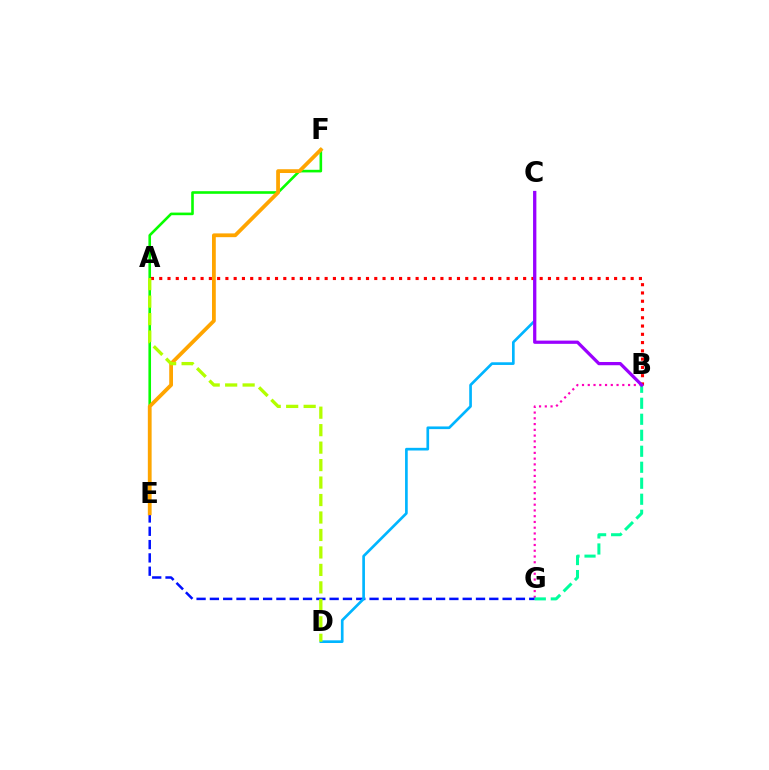{('B', 'G'): [{'color': '#ff00bd', 'line_style': 'dotted', 'thickness': 1.56}, {'color': '#00ff9d', 'line_style': 'dashed', 'thickness': 2.17}], ('E', 'G'): [{'color': '#0010ff', 'line_style': 'dashed', 'thickness': 1.81}], ('E', 'F'): [{'color': '#08ff00', 'line_style': 'solid', 'thickness': 1.88}, {'color': '#ffa500', 'line_style': 'solid', 'thickness': 2.72}], ('C', 'D'): [{'color': '#00b5ff', 'line_style': 'solid', 'thickness': 1.93}], ('A', 'B'): [{'color': '#ff0000', 'line_style': 'dotted', 'thickness': 2.25}], ('B', 'C'): [{'color': '#9b00ff', 'line_style': 'solid', 'thickness': 2.33}], ('A', 'D'): [{'color': '#b3ff00', 'line_style': 'dashed', 'thickness': 2.37}]}